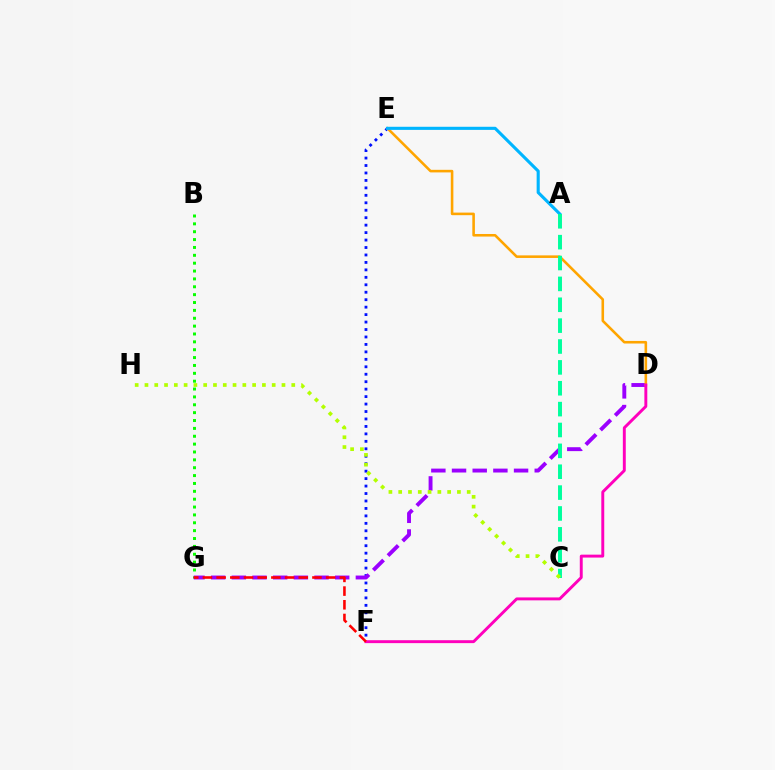{('B', 'G'): [{'color': '#08ff00', 'line_style': 'dotted', 'thickness': 2.14}], ('E', 'F'): [{'color': '#0010ff', 'line_style': 'dotted', 'thickness': 2.03}], ('D', 'G'): [{'color': '#9b00ff', 'line_style': 'dashed', 'thickness': 2.81}], ('D', 'E'): [{'color': '#ffa500', 'line_style': 'solid', 'thickness': 1.86}], ('A', 'E'): [{'color': '#00b5ff', 'line_style': 'solid', 'thickness': 2.24}], ('A', 'C'): [{'color': '#00ff9d', 'line_style': 'dashed', 'thickness': 2.84}], ('C', 'H'): [{'color': '#b3ff00', 'line_style': 'dotted', 'thickness': 2.66}], ('D', 'F'): [{'color': '#ff00bd', 'line_style': 'solid', 'thickness': 2.1}], ('F', 'G'): [{'color': '#ff0000', 'line_style': 'dashed', 'thickness': 1.86}]}